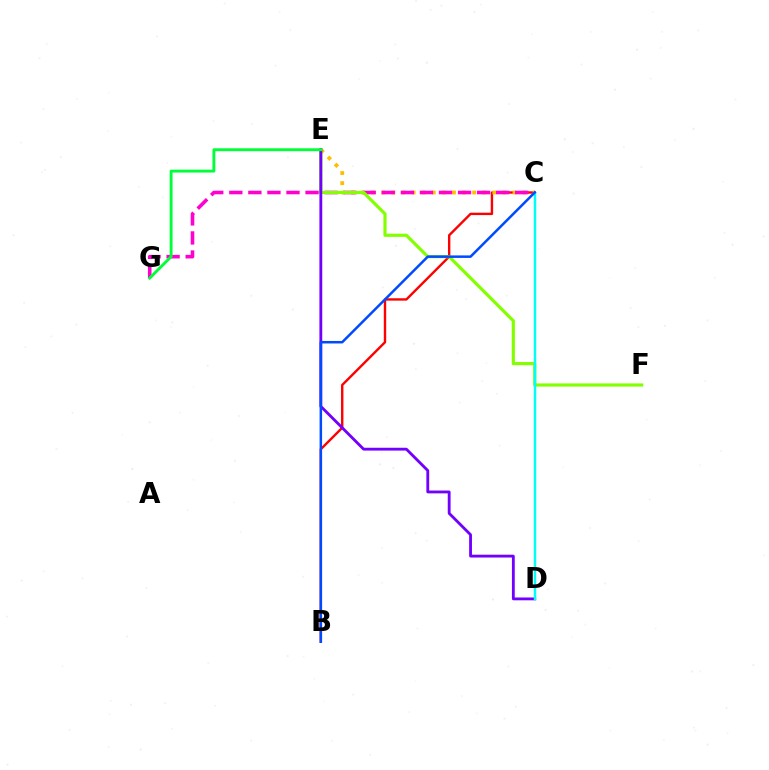{('B', 'C'): [{'color': '#ff0000', 'line_style': 'solid', 'thickness': 1.72}, {'color': '#004bff', 'line_style': 'solid', 'thickness': 1.81}], ('C', 'E'): [{'color': '#ffbd00', 'line_style': 'dotted', 'thickness': 2.74}], ('C', 'G'): [{'color': '#ff00cf', 'line_style': 'dashed', 'thickness': 2.59}], ('E', 'F'): [{'color': '#84ff00', 'line_style': 'solid', 'thickness': 2.28}], ('D', 'E'): [{'color': '#7200ff', 'line_style': 'solid', 'thickness': 2.04}], ('E', 'G'): [{'color': '#00ff39', 'line_style': 'solid', 'thickness': 2.08}], ('C', 'D'): [{'color': '#00fff6', 'line_style': 'solid', 'thickness': 1.77}]}